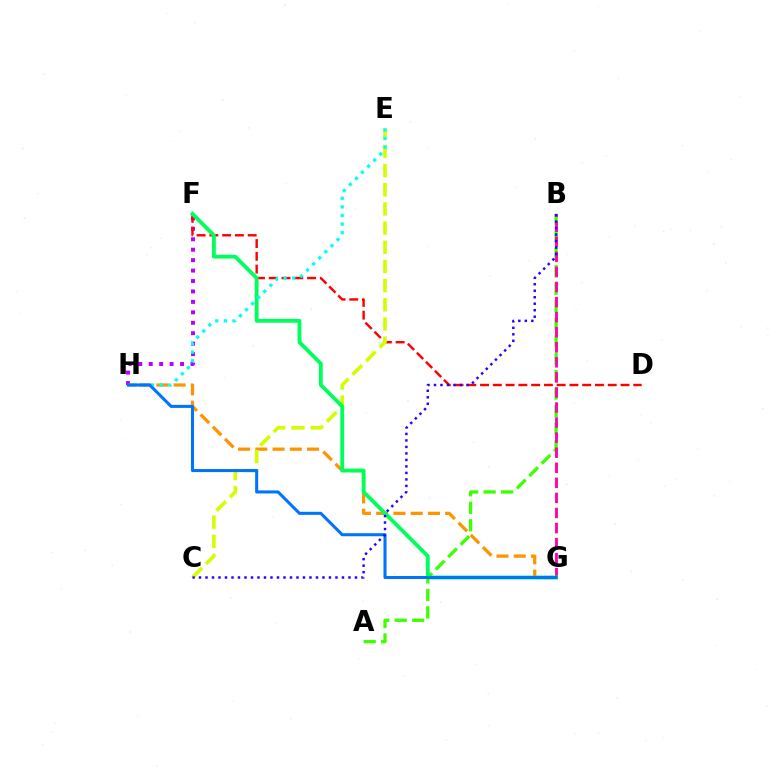{('F', 'H'): [{'color': '#b900ff', 'line_style': 'dotted', 'thickness': 2.84}], ('D', 'F'): [{'color': '#ff0000', 'line_style': 'dashed', 'thickness': 1.73}], ('G', 'H'): [{'color': '#ff9400', 'line_style': 'dashed', 'thickness': 2.34}, {'color': '#0074ff', 'line_style': 'solid', 'thickness': 2.2}], ('A', 'B'): [{'color': '#3dff00', 'line_style': 'dashed', 'thickness': 2.37}], ('B', 'G'): [{'color': '#ff00ac', 'line_style': 'dashed', 'thickness': 2.05}], ('C', 'E'): [{'color': '#d1ff00', 'line_style': 'dashed', 'thickness': 2.6}], ('F', 'G'): [{'color': '#00ff5c', 'line_style': 'solid', 'thickness': 2.76}], ('E', 'H'): [{'color': '#00fff6', 'line_style': 'dotted', 'thickness': 2.34}], ('B', 'C'): [{'color': '#2500ff', 'line_style': 'dotted', 'thickness': 1.77}]}